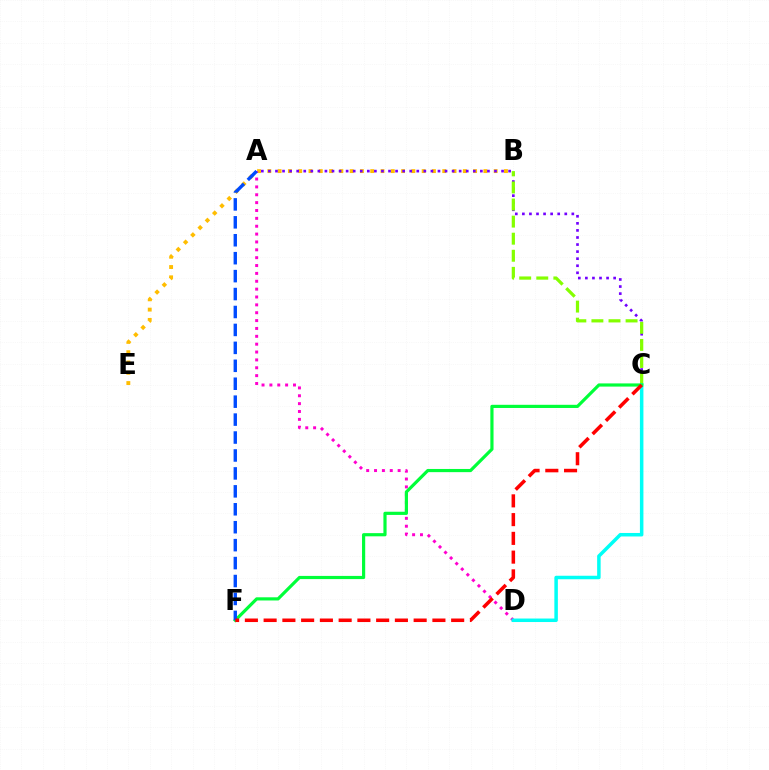{('B', 'E'): [{'color': '#ffbd00', 'line_style': 'dotted', 'thickness': 2.8}], ('A', 'C'): [{'color': '#7200ff', 'line_style': 'dotted', 'thickness': 1.92}], ('A', 'D'): [{'color': '#ff00cf', 'line_style': 'dotted', 'thickness': 2.14}], ('B', 'C'): [{'color': '#84ff00', 'line_style': 'dashed', 'thickness': 2.32}], ('C', 'D'): [{'color': '#00fff6', 'line_style': 'solid', 'thickness': 2.52}], ('C', 'F'): [{'color': '#00ff39', 'line_style': 'solid', 'thickness': 2.29}, {'color': '#ff0000', 'line_style': 'dashed', 'thickness': 2.55}], ('A', 'F'): [{'color': '#004bff', 'line_style': 'dashed', 'thickness': 2.44}]}